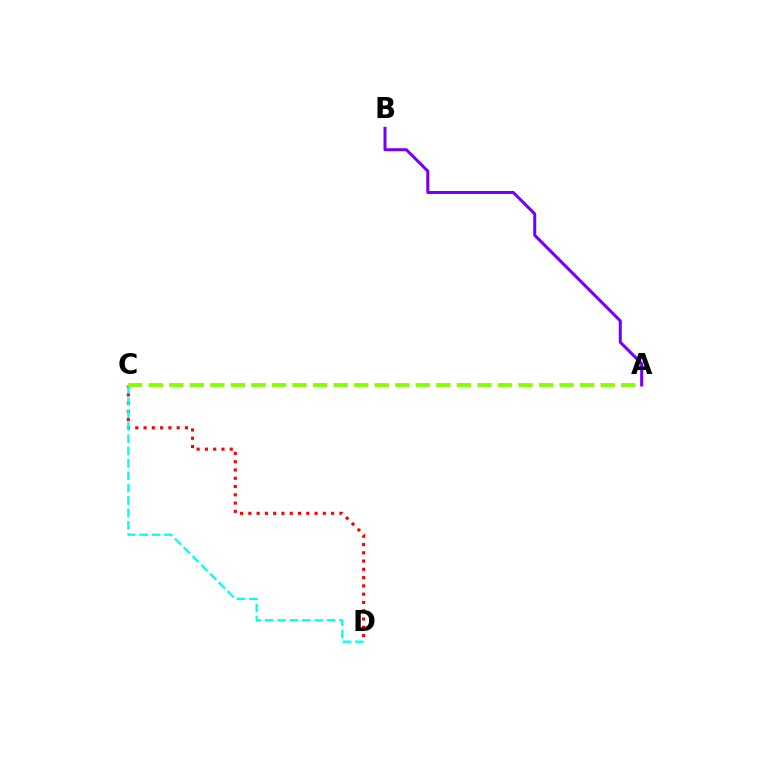{('C', 'D'): [{'color': '#ff0000', 'line_style': 'dotted', 'thickness': 2.25}, {'color': '#00fff6', 'line_style': 'dashed', 'thickness': 1.68}], ('A', 'C'): [{'color': '#84ff00', 'line_style': 'dashed', 'thickness': 2.79}], ('A', 'B'): [{'color': '#7200ff', 'line_style': 'solid', 'thickness': 2.17}]}